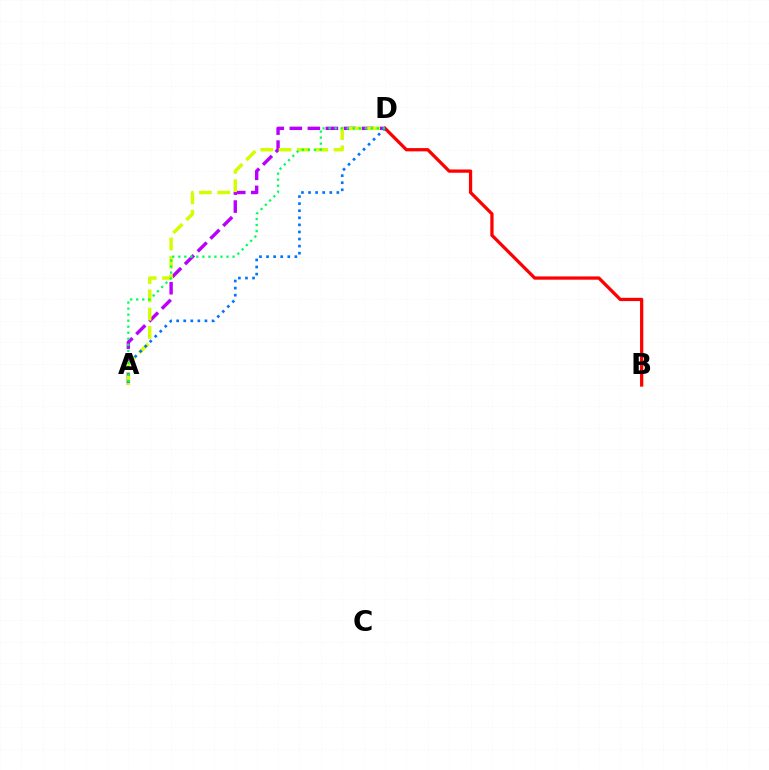{('A', 'D'): [{'color': '#b900ff', 'line_style': 'dashed', 'thickness': 2.45}, {'color': '#d1ff00', 'line_style': 'dashed', 'thickness': 2.49}, {'color': '#0074ff', 'line_style': 'dotted', 'thickness': 1.92}, {'color': '#00ff5c', 'line_style': 'dotted', 'thickness': 1.64}], ('B', 'D'): [{'color': '#ff0000', 'line_style': 'solid', 'thickness': 2.34}]}